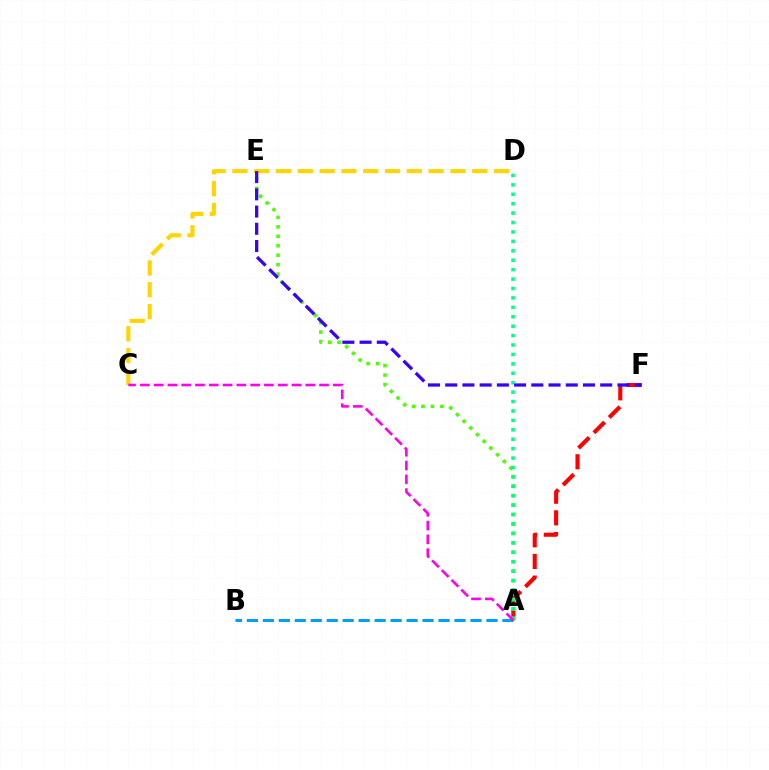{('A', 'F'): [{'color': '#ff0000', 'line_style': 'dashed', 'thickness': 2.94}], ('A', 'E'): [{'color': '#4fff00', 'line_style': 'dotted', 'thickness': 2.57}], ('C', 'D'): [{'color': '#ffd500', 'line_style': 'dashed', 'thickness': 2.96}], ('A', 'D'): [{'color': '#00ff86', 'line_style': 'dotted', 'thickness': 2.56}], ('A', 'B'): [{'color': '#009eff', 'line_style': 'dashed', 'thickness': 2.17}], ('E', 'F'): [{'color': '#3700ff', 'line_style': 'dashed', 'thickness': 2.34}], ('A', 'C'): [{'color': '#ff00ed', 'line_style': 'dashed', 'thickness': 1.87}]}